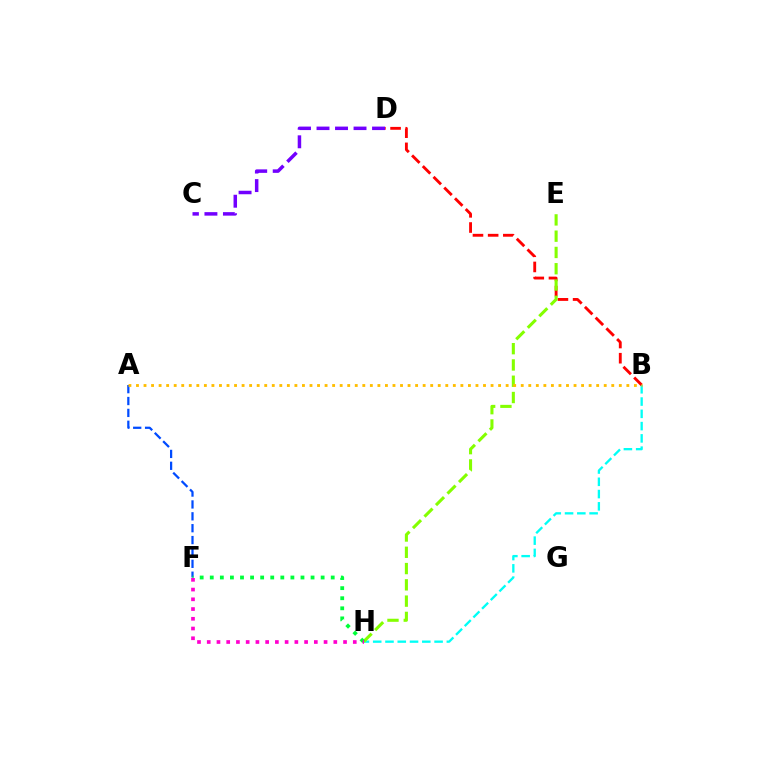{('B', 'H'): [{'color': '#00fff6', 'line_style': 'dashed', 'thickness': 1.67}], ('B', 'D'): [{'color': '#ff0000', 'line_style': 'dashed', 'thickness': 2.06}], ('A', 'F'): [{'color': '#004bff', 'line_style': 'dashed', 'thickness': 1.61}], ('E', 'H'): [{'color': '#84ff00', 'line_style': 'dashed', 'thickness': 2.21}], ('F', 'H'): [{'color': '#00ff39', 'line_style': 'dotted', 'thickness': 2.74}, {'color': '#ff00cf', 'line_style': 'dotted', 'thickness': 2.65}], ('C', 'D'): [{'color': '#7200ff', 'line_style': 'dashed', 'thickness': 2.51}], ('A', 'B'): [{'color': '#ffbd00', 'line_style': 'dotted', 'thickness': 2.05}]}